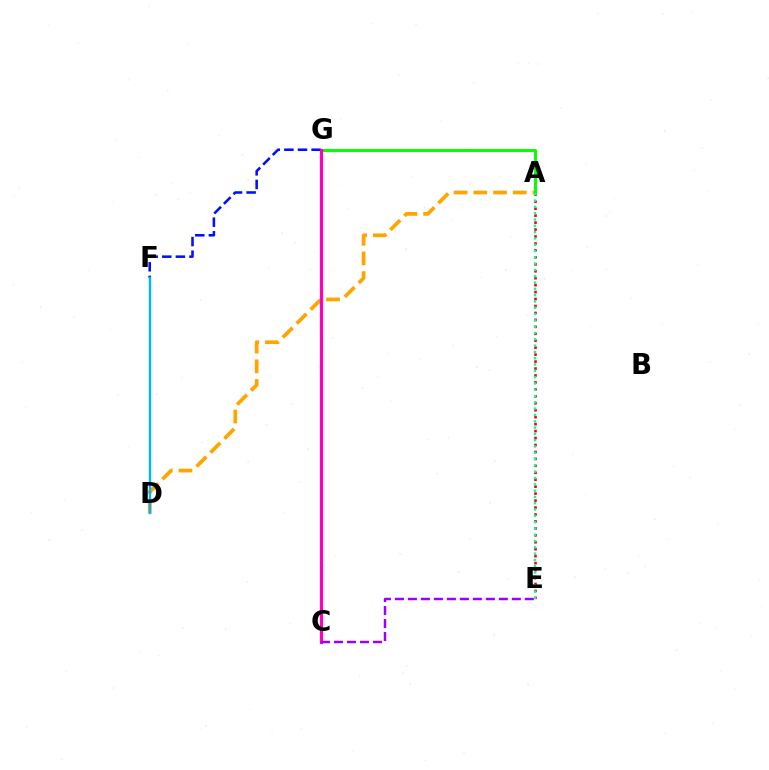{('F', 'G'): [{'color': '#0010ff', 'line_style': 'dashed', 'thickness': 1.85}], ('A', 'E'): [{'color': '#ff0000', 'line_style': 'dotted', 'thickness': 1.89}, {'color': '#00ff9d', 'line_style': 'dotted', 'thickness': 1.71}], ('A', 'D'): [{'color': '#ffa500', 'line_style': 'dashed', 'thickness': 2.68}], ('C', 'G'): [{'color': '#b3ff00', 'line_style': 'solid', 'thickness': 2.18}, {'color': '#ff00bd', 'line_style': 'solid', 'thickness': 2.31}], ('A', 'G'): [{'color': '#08ff00', 'line_style': 'solid', 'thickness': 2.17}], ('D', 'F'): [{'color': '#00b5ff', 'line_style': 'solid', 'thickness': 1.73}], ('C', 'E'): [{'color': '#9b00ff', 'line_style': 'dashed', 'thickness': 1.76}]}